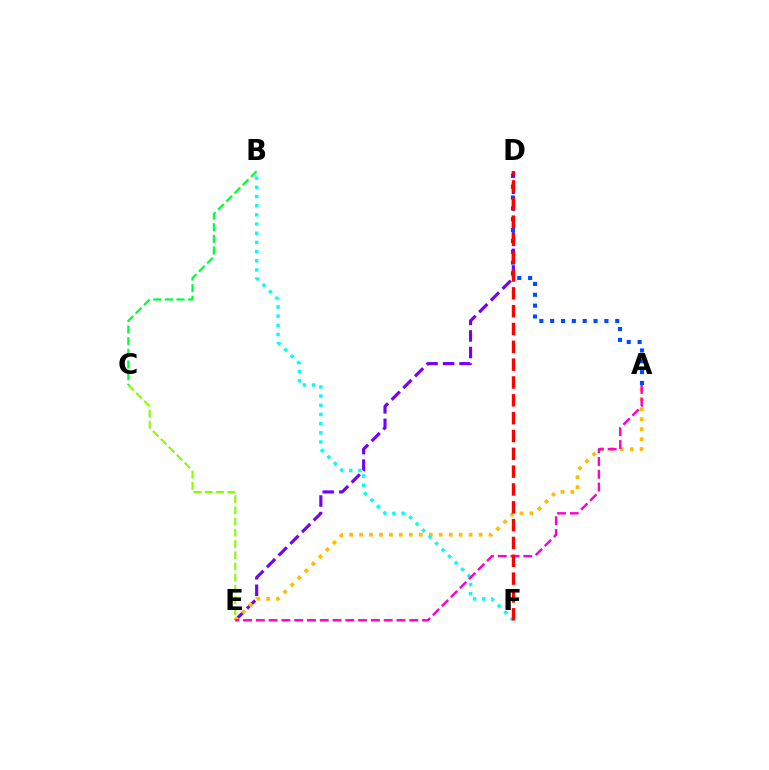{('C', 'E'): [{'color': '#84ff00', 'line_style': 'dashed', 'thickness': 1.52}], ('A', 'D'): [{'color': '#004bff', 'line_style': 'dotted', 'thickness': 2.95}], ('D', 'E'): [{'color': '#7200ff', 'line_style': 'dashed', 'thickness': 2.25}], ('A', 'E'): [{'color': '#ffbd00', 'line_style': 'dotted', 'thickness': 2.71}, {'color': '#ff00cf', 'line_style': 'dashed', 'thickness': 1.74}], ('B', 'F'): [{'color': '#00fff6', 'line_style': 'dotted', 'thickness': 2.49}], ('B', 'C'): [{'color': '#00ff39', 'line_style': 'dashed', 'thickness': 1.58}], ('D', 'F'): [{'color': '#ff0000', 'line_style': 'dashed', 'thickness': 2.42}]}